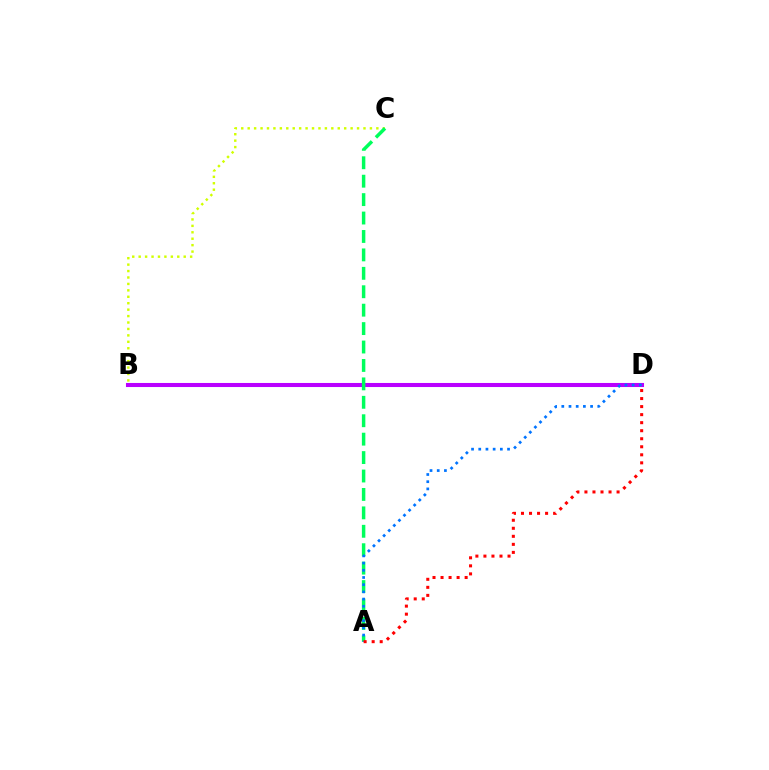{('B', 'D'): [{'color': '#b900ff', 'line_style': 'solid', 'thickness': 2.93}], ('B', 'C'): [{'color': '#d1ff00', 'line_style': 'dotted', 'thickness': 1.75}], ('A', 'C'): [{'color': '#00ff5c', 'line_style': 'dashed', 'thickness': 2.5}], ('A', 'D'): [{'color': '#0074ff', 'line_style': 'dotted', 'thickness': 1.96}, {'color': '#ff0000', 'line_style': 'dotted', 'thickness': 2.18}]}